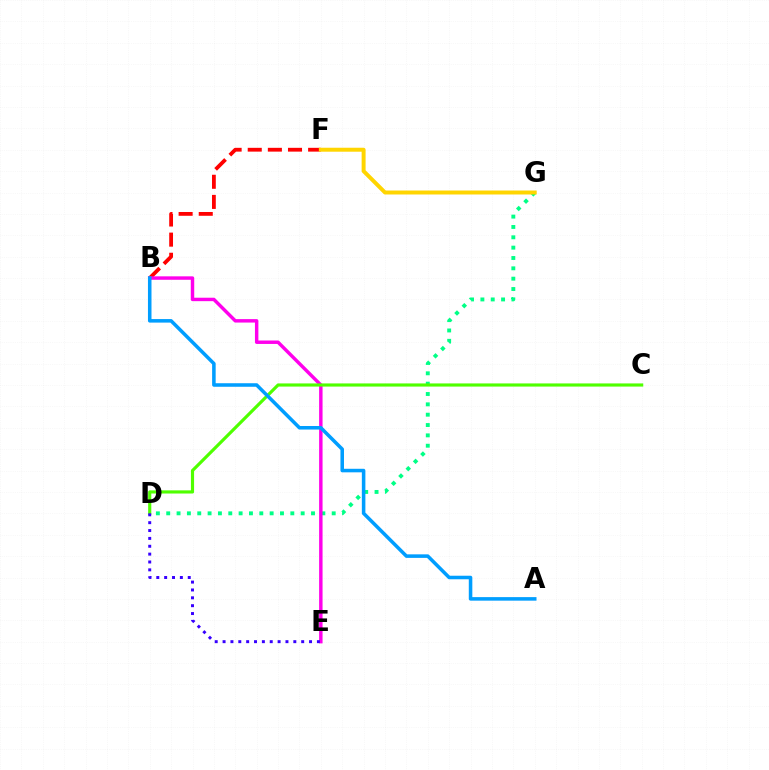{('D', 'G'): [{'color': '#00ff86', 'line_style': 'dotted', 'thickness': 2.81}], ('B', 'F'): [{'color': '#ff0000', 'line_style': 'dashed', 'thickness': 2.73}], ('F', 'G'): [{'color': '#ffd500', 'line_style': 'solid', 'thickness': 2.86}], ('B', 'E'): [{'color': '#ff00ed', 'line_style': 'solid', 'thickness': 2.48}], ('C', 'D'): [{'color': '#4fff00', 'line_style': 'solid', 'thickness': 2.27}], ('A', 'B'): [{'color': '#009eff', 'line_style': 'solid', 'thickness': 2.55}], ('D', 'E'): [{'color': '#3700ff', 'line_style': 'dotted', 'thickness': 2.14}]}